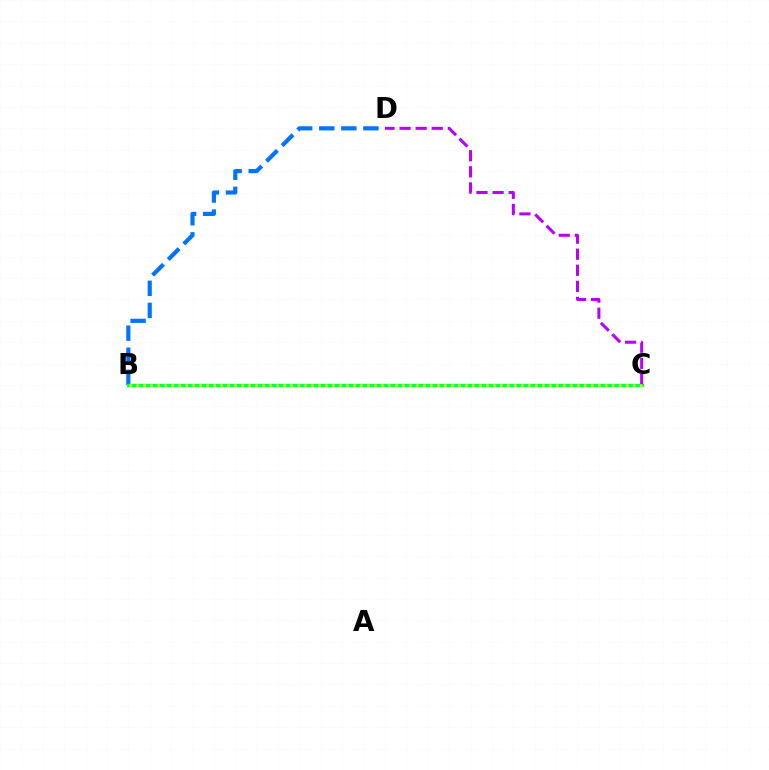{('B', 'C'): [{'color': '#ff0000', 'line_style': 'dotted', 'thickness': 1.51}, {'color': '#00ff5c', 'line_style': 'solid', 'thickness': 2.4}, {'color': '#d1ff00', 'line_style': 'dotted', 'thickness': 1.9}], ('B', 'D'): [{'color': '#0074ff', 'line_style': 'dashed', 'thickness': 3.0}], ('C', 'D'): [{'color': '#b900ff', 'line_style': 'dashed', 'thickness': 2.18}]}